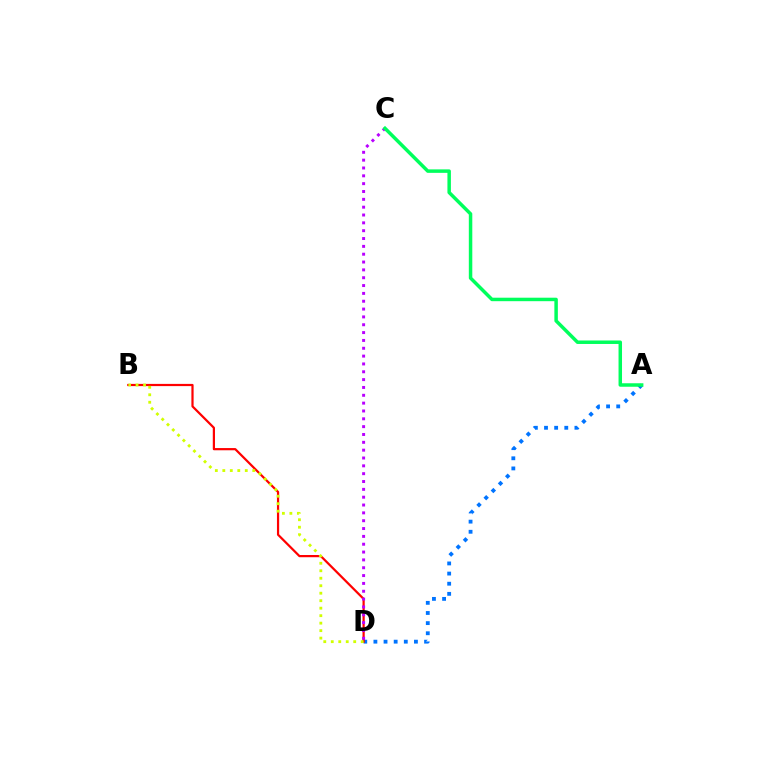{('A', 'D'): [{'color': '#0074ff', 'line_style': 'dotted', 'thickness': 2.75}], ('B', 'D'): [{'color': '#ff0000', 'line_style': 'solid', 'thickness': 1.59}, {'color': '#d1ff00', 'line_style': 'dotted', 'thickness': 2.03}], ('C', 'D'): [{'color': '#b900ff', 'line_style': 'dotted', 'thickness': 2.13}], ('A', 'C'): [{'color': '#00ff5c', 'line_style': 'solid', 'thickness': 2.51}]}